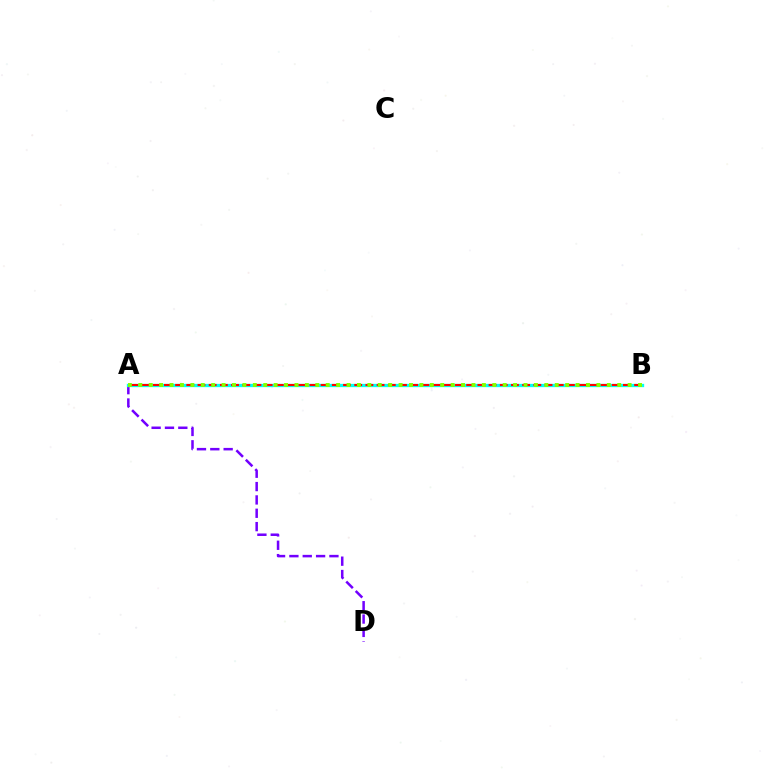{('A', 'D'): [{'color': '#7200ff', 'line_style': 'dashed', 'thickness': 1.81}], ('A', 'B'): [{'color': '#00fff6', 'line_style': 'solid', 'thickness': 2.38}, {'color': '#ff0000', 'line_style': 'dashed', 'thickness': 1.52}, {'color': '#84ff00', 'line_style': 'dotted', 'thickness': 2.83}]}